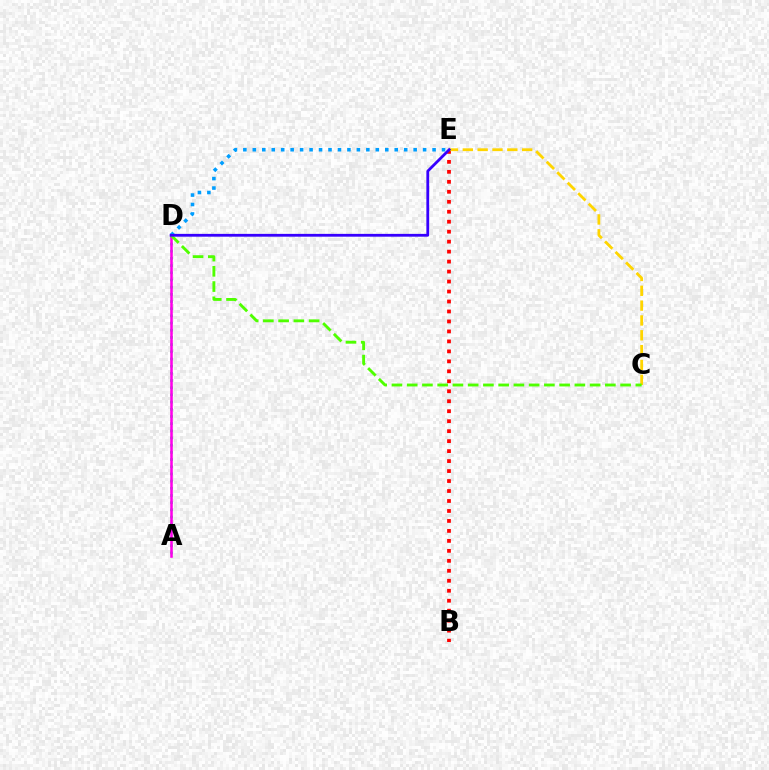{('A', 'D'): [{'color': '#00ff86', 'line_style': 'dotted', 'thickness': 1.95}, {'color': '#ff00ed', 'line_style': 'solid', 'thickness': 1.85}], ('B', 'E'): [{'color': '#ff0000', 'line_style': 'dotted', 'thickness': 2.71}], ('D', 'E'): [{'color': '#009eff', 'line_style': 'dotted', 'thickness': 2.57}, {'color': '#3700ff', 'line_style': 'solid', 'thickness': 2.02}], ('C', 'E'): [{'color': '#ffd500', 'line_style': 'dashed', 'thickness': 2.02}], ('C', 'D'): [{'color': '#4fff00', 'line_style': 'dashed', 'thickness': 2.07}]}